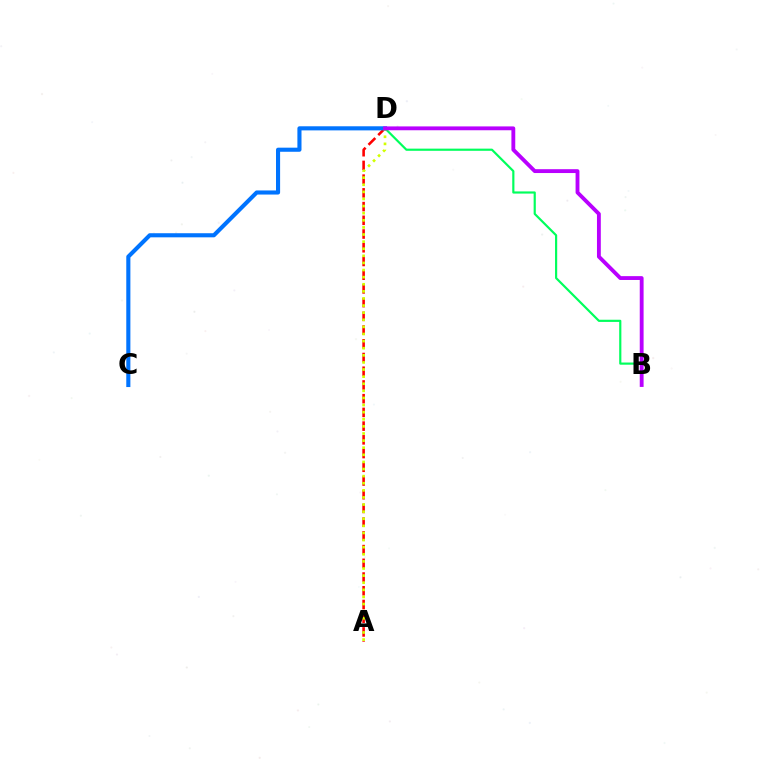{('B', 'D'): [{'color': '#00ff5c', 'line_style': 'solid', 'thickness': 1.57}, {'color': '#b900ff', 'line_style': 'solid', 'thickness': 2.77}], ('A', 'D'): [{'color': '#ff0000', 'line_style': 'dashed', 'thickness': 1.86}, {'color': '#d1ff00', 'line_style': 'dotted', 'thickness': 1.93}], ('C', 'D'): [{'color': '#0074ff', 'line_style': 'solid', 'thickness': 2.95}]}